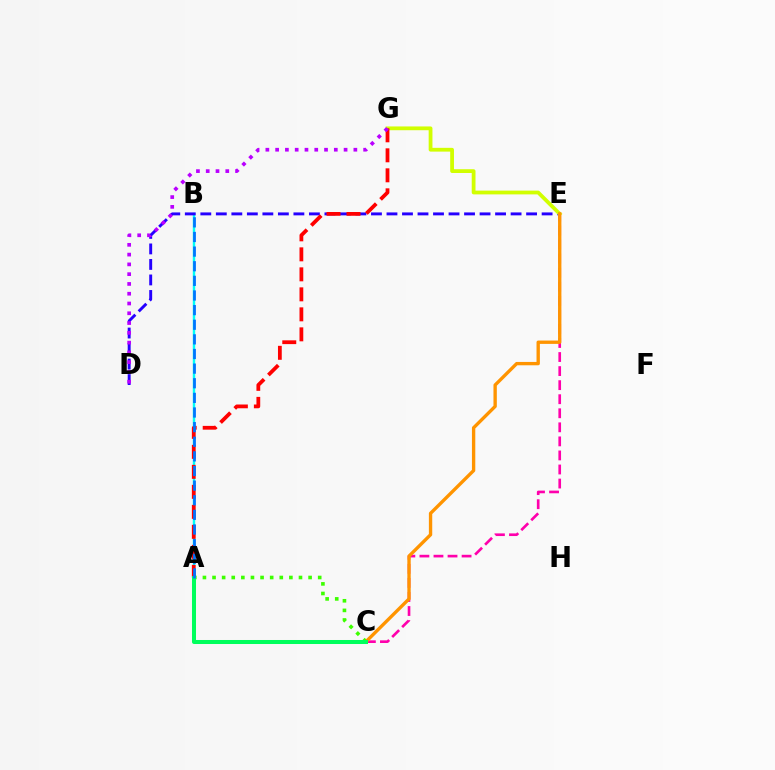{('C', 'E'): [{'color': '#ff00ac', 'line_style': 'dashed', 'thickness': 1.91}, {'color': '#ff9400', 'line_style': 'solid', 'thickness': 2.41}], ('A', 'B'): [{'color': '#00fff6', 'line_style': 'solid', 'thickness': 1.75}, {'color': '#0074ff', 'line_style': 'dashed', 'thickness': 1.99}], ('D', 'E'): [{'color': '#2500ff', 'line_style': 'dashed', 'thickness': 2.11}], ('E', 'G'): [{'color': '#d1ff00', 'line_style': 'solid', 'thickness': 2.72}], ('A', 'C'): [{'color': '#3dff00', 'line_style': 'dotted', 'thickness': 2.61}, {'color': '#00ff5c', 'line_style': 'solid', 'thickness': 2.89}], ('A', 'G'): [{'color': '#ff0000', 'line_style': 'dashed', 'thickness': 2.72}], ('D', 'G'): [{'color': '#b900ff', 'line_style': 'dotted', 'thickness': 2.66}]}